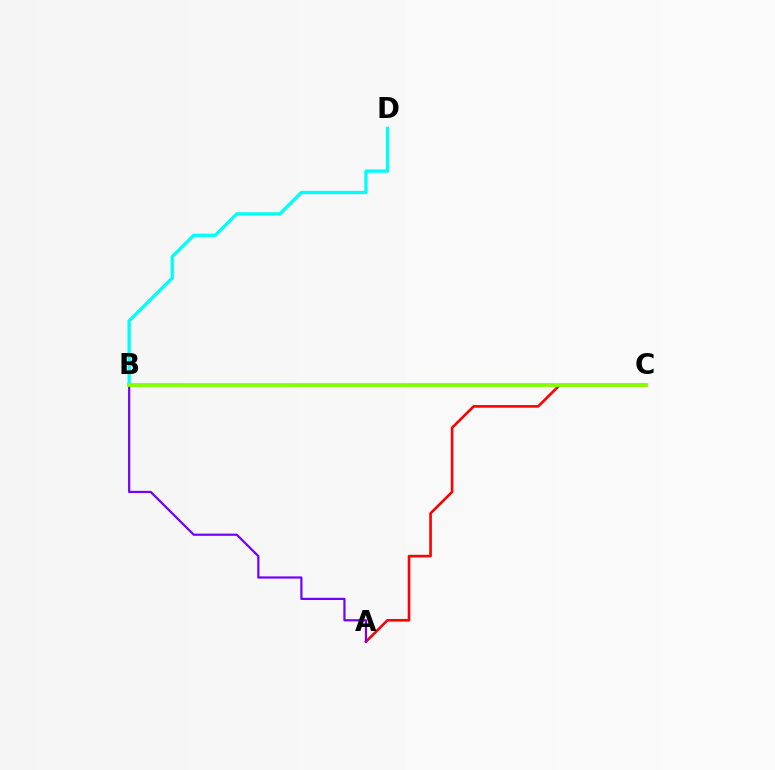{('B', 'D'): [{'color': '#00fff6', 'line_style': 'solid', 'thickness': 2.38}], ('A', 'C'): [{'color': '#ff0000', 'line_style': 'solid', 'thickness': 1.89}], ('A', 'B'): [{'color': '#7200ff', 'line_style': 'solid', 'thickness': 1.59}], ('B', 'C'): [{'color': '#84ff00', 'line_style': 'solid', 'thickness': 2.72}]}